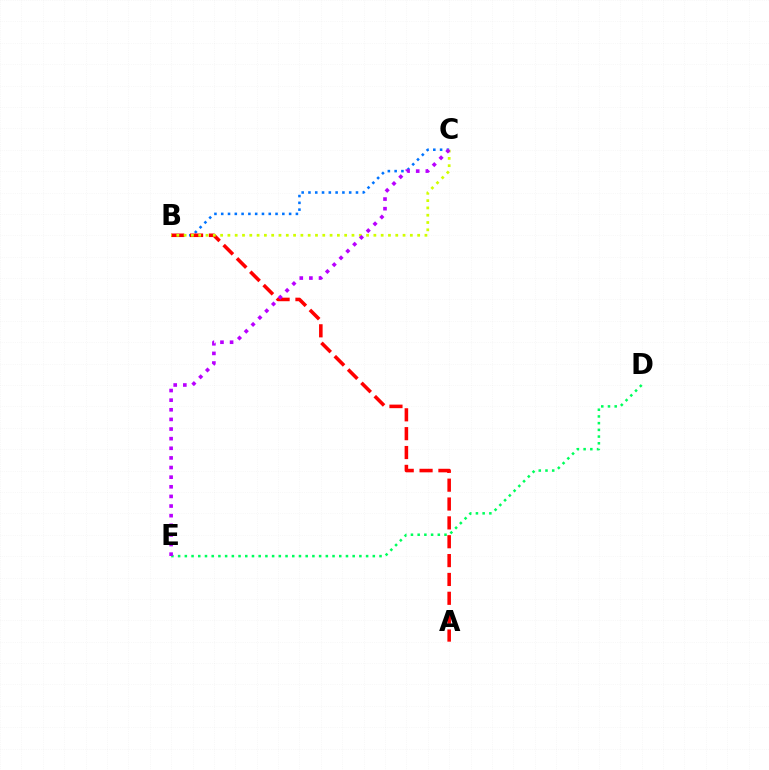{('D', 'E'): [{'color': '#00ff5c', 'line_style': 'dotted', 'thickness': 1.82}], ('B', 'C'): [{'color': '#0074ff', 'line_style': 'dotted', 'thickness': 1.84}, {'color': '#d1ff00', 'line_style': 'dotted', 'thickness': 1.98}], ('A', 'B'): [{'color': '#ff0000', 'line_style': 'dashed', 'thickness': 2.56}], ('C', 'E'): [{'color': '#b900ff', 'line_style': 'dotted', 'thickness': 2.62}]}